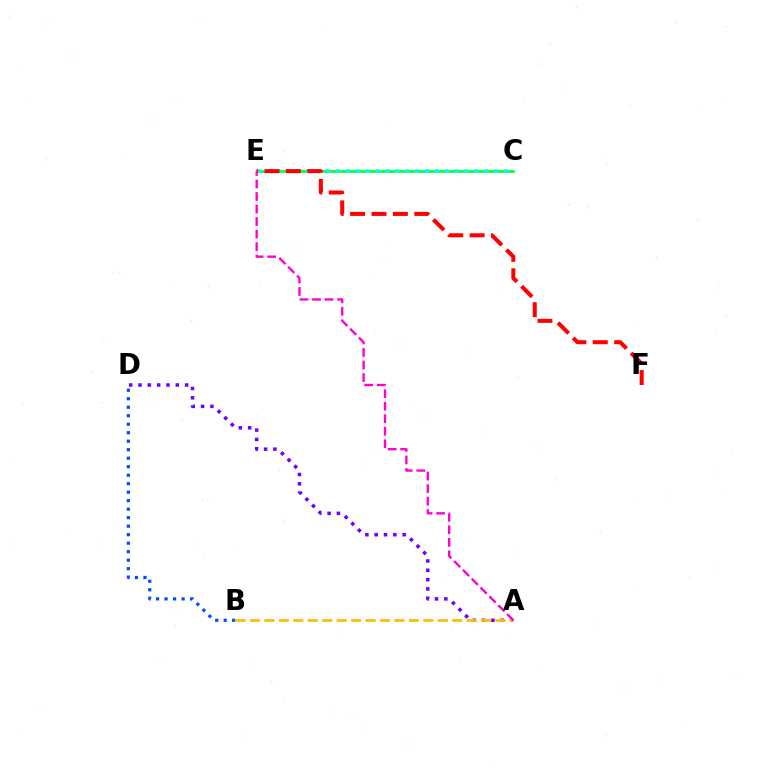{('C', 'E'): [{'color': '#84ff00', 'line_style': 'dotted', 'thickness': 1.58}, {'color': '#00ff39', 'line_style': 'solid', 'thickness': 1.87}, {'color': '#00fff6', 'line_style': 'dotted', 'thickness': 2.69}], ('A', 'D'): [{'color': '#7200ff', 'line_style': 'dotted', 'thickness': 2.53}], ('B', 'D'): [{'color': '#004bff', 'line_style': 'dotted', 'thickness': 2.31}], ('E', 'F'): [{'color': '#ff0000', 'line_style': 'dashed', 'thickness': 2.91}], ('A', 'B'): [{'color': '#ffbd00', 'line_style': 'dashed', 'thickness': 1.96}], ('A', 'E'): [{'color': '#ff00cf', 'line_style': 'dashed', 'thickness': 1.7}]}